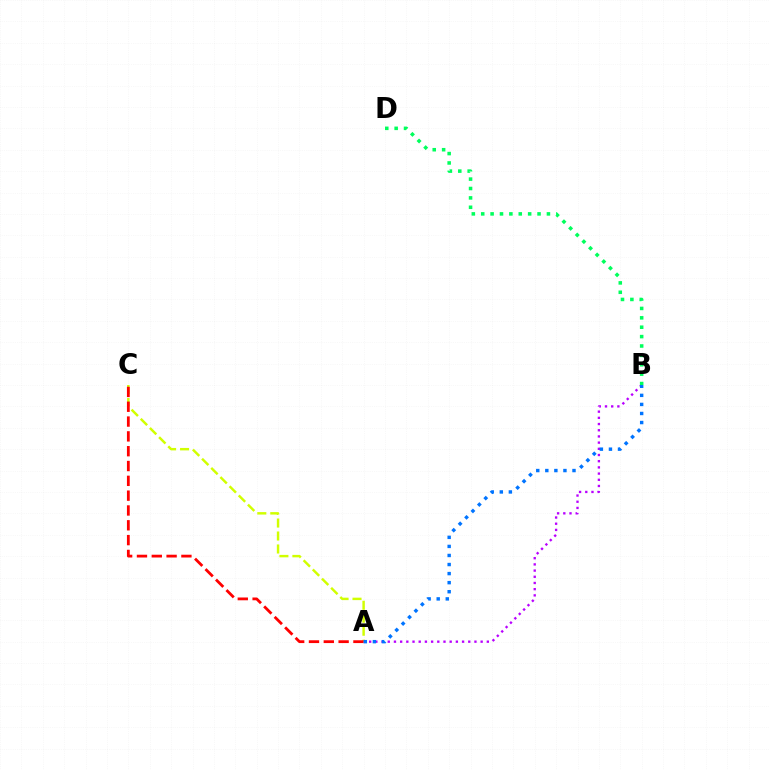{('A', 'C'): [{'color': '#d1ff00', 'line_style': 'dashed', 'thickness': 1.76}, {'color': '#ff0000', 'line_style': 'dashed', 'thickness': 2.01}], ('A', 'B'): [{'color': '#b900ff', 'line_style': 'dotted', 'thickness': 1.68}, {'color': '#0074ff', 'line_style': 'dotted', 'thickness': 2.46}], ('B', 'D'): [{'color': '#00ff5c', 'line_style': 'dotted', 'thickness': 2.55}]}